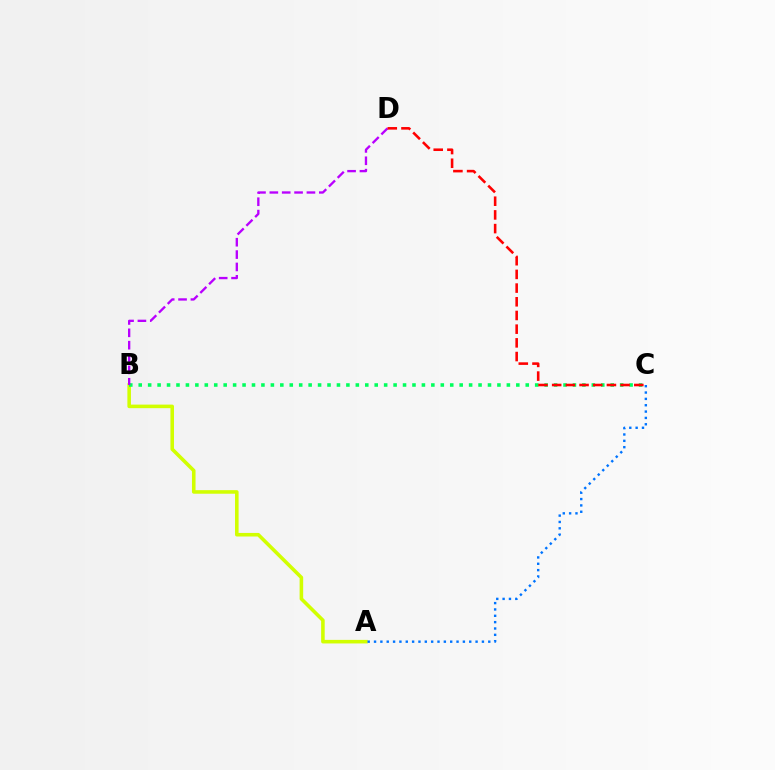{('A', 'B'): [{'color': '#d1ff00', 'line_style': 'solid', 'thickness': 2.57}], ('B', 'C'): [{'color': '#00ff5c', 'line_style': 'dotted', 'thickness': 2.56}], ('B', 'D'): [{'color': '#b900ff', 'line_style': 'dashed', 'thickness': 1.68}], ('A', 'C'): [{'color': '#0074ff', 'line_style': 'dotted', 'thickness': 1.72}], ('C', 'D'): [{'color': '#ff0000', 'line_style': 'dashed', 'thickness': 1.86}]}